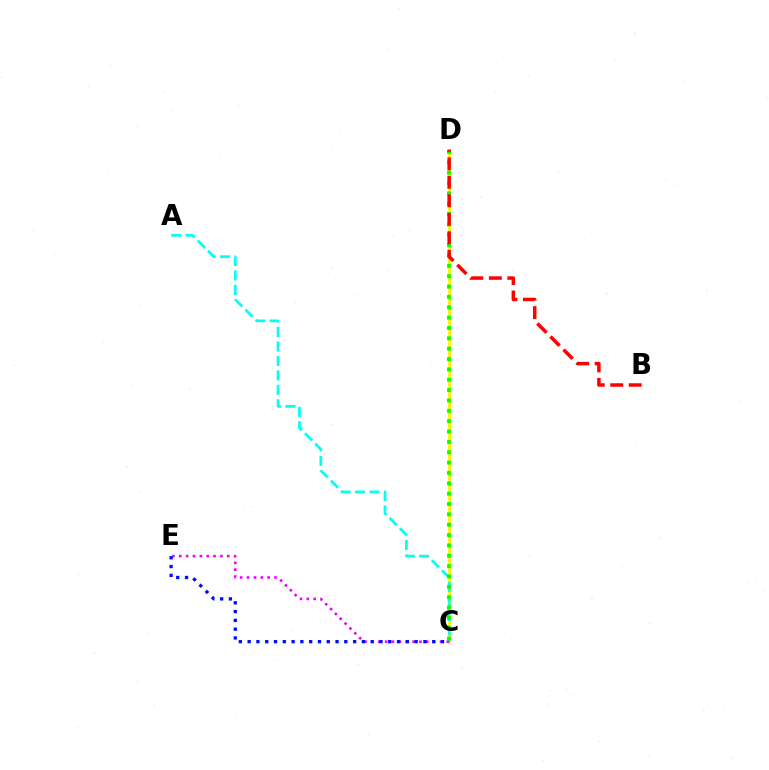{('C', 'D'): [{'color': '#fcf500', 'line_style': 'solid', 'thickness': 2.06}, {'color': '#08ff00', 'line_style': 'dotted', 'thickness': 2.81}], ('A', 'C'): [{'color': '#00fff6', 'line_style': 'dashed', 'thickness': 1.96}], ('C', 'E'): [{'color': '#ee00ff', 'line_style': 'dotted', 'thickness': 1.86}, {'color': '#0010ff', 'line_style': 'dotted', 'thickness': 2.39}], ('B', 'D'): [{'color': '#ff0000', 'line_style': 'dashed', 'thickness': 2.51}]}